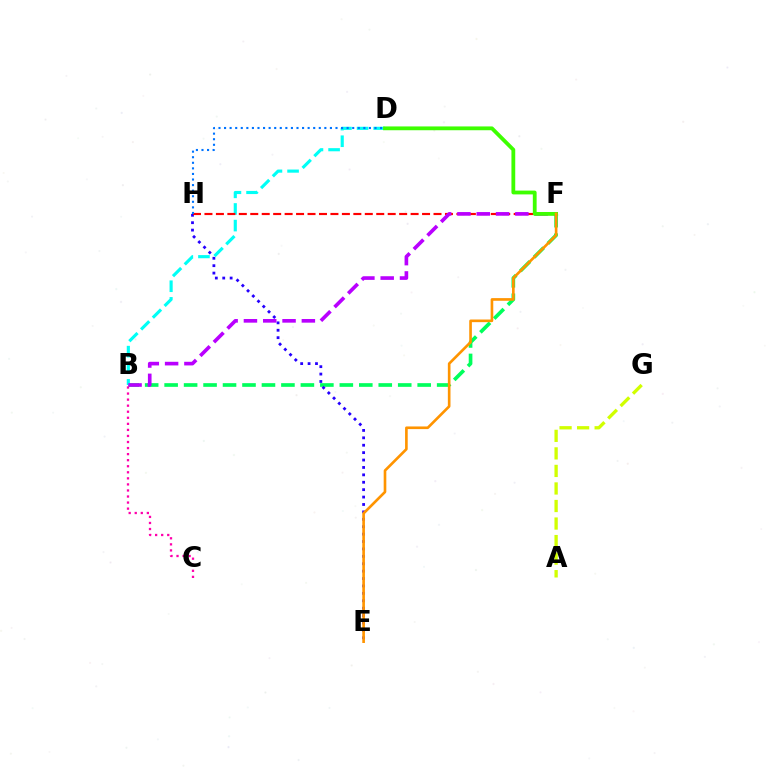{('B', 'F'): [{'color': '#00ff5c', 'line_style': 'dashed', 'thickness': 2.64}, {'color': '#b900ff', 'line_style': 'dashed', 'thickness': 2.62}], ('E', 'H'): [{'color': '#2500ff', 'line_style': 'dotted', 'thickness': 2.01}], ('B', 'D'): [{'color': '#00fff6', 'line_style': 'dashed', 'thickness': 2.26}], ('F', 'H'): [{'color': '#ff0000', 'line_style': 'dashed', 'thickness': 1.56}], ('B', 'C'): [{'color': '#ff00ac', 'line_style': 'dotted', 'thickness': 1.65}], ('D', 'F'): [{'color': '#3dff00', 'line_style': 'solid', 'thickness': 2.74}], ('D', 'H'): [{'color': '#0074ff', 'line_style': 'dotted', 'thickness': 1.51}], ('A', 'G'): [{'color': '#d1ff00', 'line_style': 'dashed', 'thickness': 2.38}], ('E', 'F'): [{'color': '#ff9400', 'line_style': 'solid', 'thickness': 1.91}]}